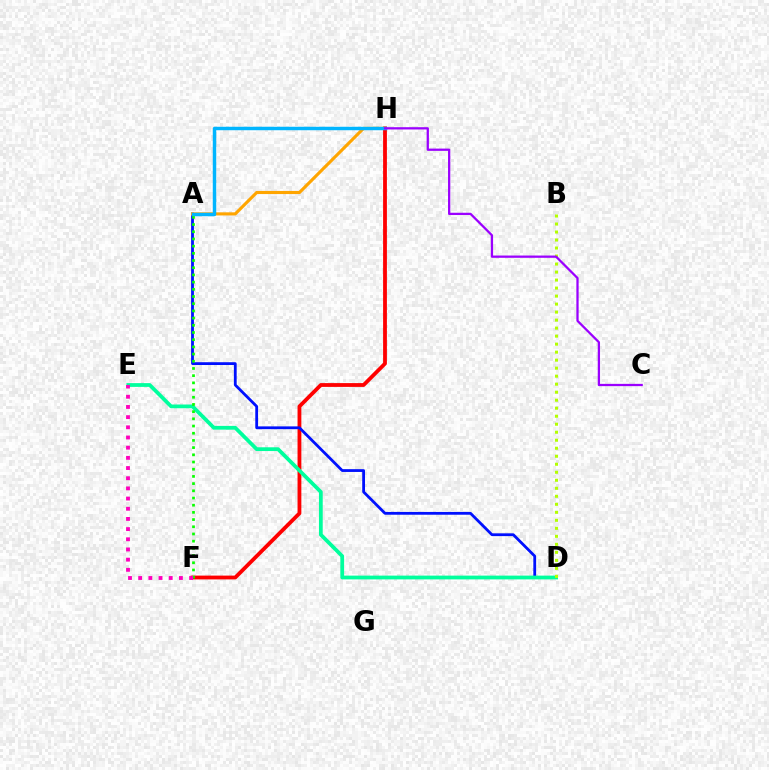{('F', 'H'): [{'color': '#ff0000', 'line_style': 'solid', 'thickness': 2.74}], ('A', 'D'): [{'color': '#0010ff', 'line_style': 'solid', 'thickness': 2.01}], ('D', 'E'): [{'color': '#00ff9d', 'line_style': 'solid', 'thickness': 2.71}], ('B', 'D'): [{'color': '#b3ff00', 'line_style': 'dotted', 'thickness': 2.18}], ('A', 'H'): [{'color': '#ffa500', 'line_style': 'solid', 'thickness': 2.25}, {'color': '#00b5ff', 'line_style': 'solid', 'thickness': 2.49}], ('A', 'F'): [{'color': '#08ff00', 'line_style': 'dotted', 'thickness': 1.96}], ('E', 'F'): [{'color': '#ff00bd', 'line_style': 'dotted', 'thickness': 2.77}], ('C', 'H'): [{'color': '#9b00ff', 'line_style': 'solid', 'thickness': 1.63}]}